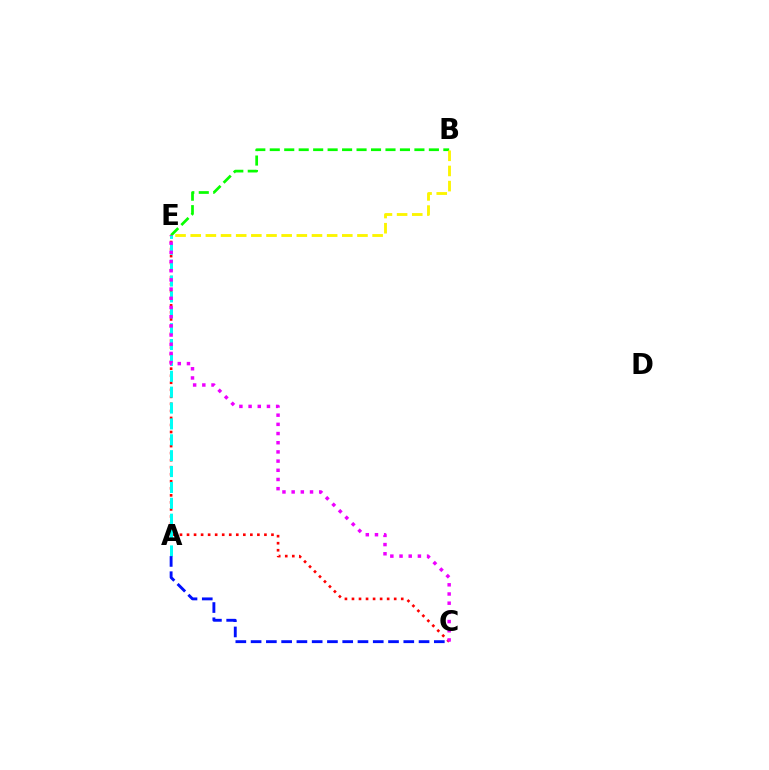{('C', 'E'): [{'color': '#ff0000', 'line_style': 'dotted', 'thickness': 1.91}, {'color': '#ee00ff', 'line_style': 'dotted', 'thickness': 2.5}], ('B', 'E'): [{'color': '#08ff00', 'line_style': 'dashed', 'thickness': 1.97}, {'color': '#fcf500', 'line_style': 'dashed', 'thickness': 2.06}], ('A', 'E'): [{'color': '#00fff6', 'line_style': 'dashed', 'thickness': 2.16}], ('A', 'C'): [{'color': '#0010ff', 'line_style': 'dashed', 'thickness': 2.07}]}